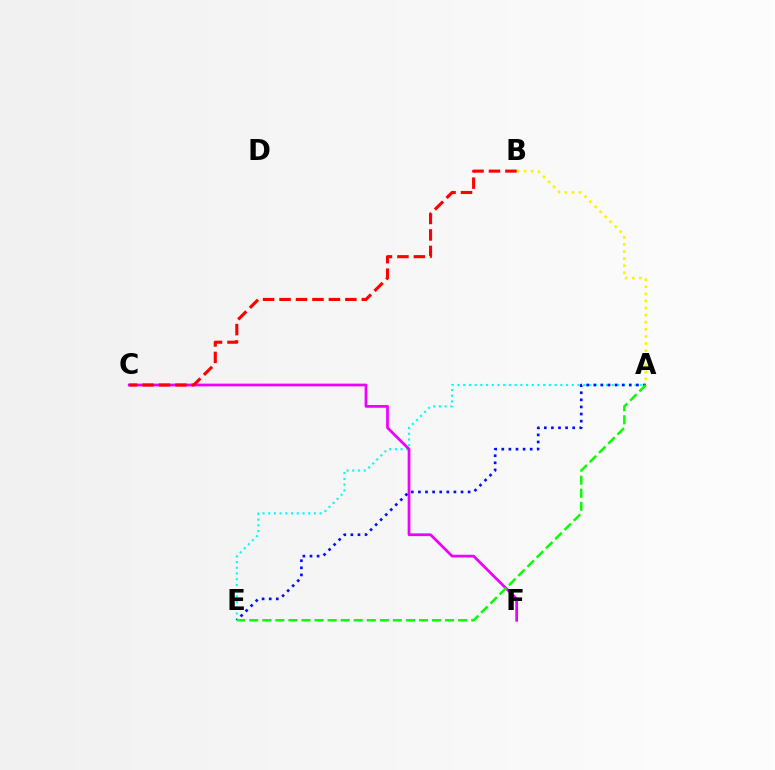{('A', 'E'): [{'color': '#00fff6', 'line_style': 'dotted', 'thickness': 1.55}, {'color': '#0010ff', 'line_style': 'dotted', 'thickness': 1.93}, {'color': '#08ff00', 'line_style': 'dashed', 'thickness': 1.77}], ('C', 'F'): [{'color': '#ee00ff', 'line_style': 'solid', 'thickness': 1.97}], ('A', 'B'): [{'color': '#fcf500', 'line_style': 'dotted', 'thickness': 1.93}], ('B', 'C'): [{'color': '#ff0000', 'line_style': 'dashed', 'thickness': 2.24}]}